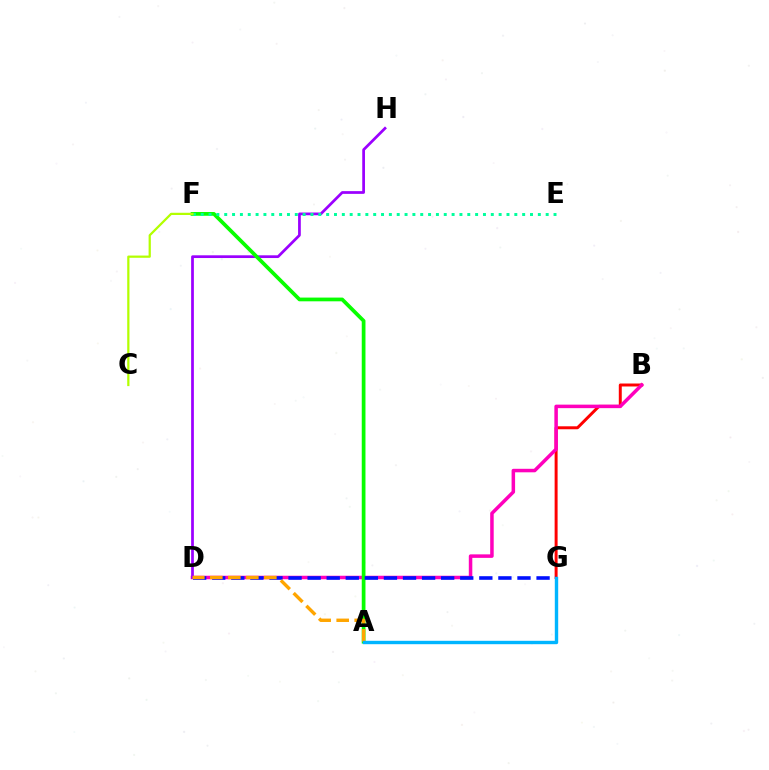{('B', 'G'): [{'color': '#ff0000', 'line_style': 'solid', 'thickness': 2.14}], ('B', 'D'): [{'color': '#ff00bd', 'line_style': 'solid', 'thickness': 2.53}], ('D', 'H'): [{'color': '#9b00ff', 'line_style': 'solid', 'thickness': 1.97}], ('A', 'F'): [{'color': '#08ff00', 'line_style': 'solid', 'thickness': 2.68}], ('D', 'G'): [{'color': '#0010ff', 'line_style': 'dashed', 'thickness': 2.59}], ('A', 'D'): [{'color': '#ffa500', 'line_style': 'dashed', 'thickness': 2.45}], ('A', 'G'): [{'color': '#00b5ff', 'line_style': 'solid', 'thickness': 2.44}], ('E', 'F'): [{'color': '#00ff9d', 'line_style': 'dotted', 'thickness': 2.13}], ('C', 'F'): [{'color': '#b3ff00', 'line_style': 'solid', 'thickness': 1.61}]}